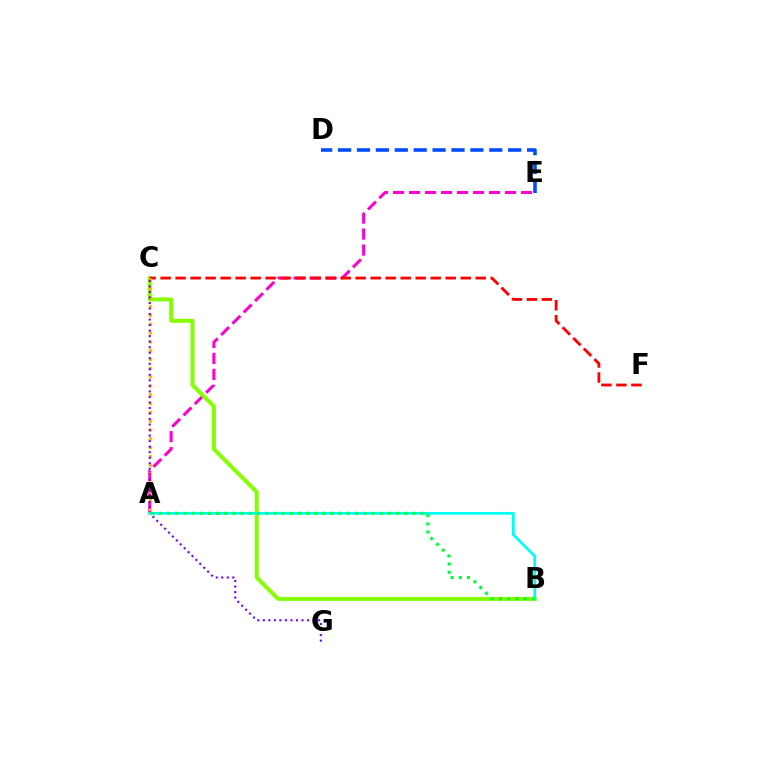{('A', 'E'): [{'color': '#ff00cf', 'line_style': 'dashed', 'thickness': 2.17}], ('B', 'C'): [{'color': '#84ff00', 'line_style': 'solid', 'thickness': 2.85}], ('D', 'E'): [{'color': '#004bff', 'line_style': 'dashed', 'thickness': 2.57}], ('C', 'F'): [{'color': '#ff0000', 'line_style': 'dashed', 'thickness': 2.04}], ('A', 'C'): [{'color': '#ffbd00', 'line_style': 'dotted', 'thickness': 2.4}], ('C', 'G'): [{'color': '#7200ff', 'line_style': 'dotted', 'thickness': 1.5}], ('A', 'B'): [{'color': '#00fff6', 'line_style': 'solid', 'thickness': 1.96}, {'color': '#00ff39', 'line_style': 'dotted', 'thickness': 2.22}]}